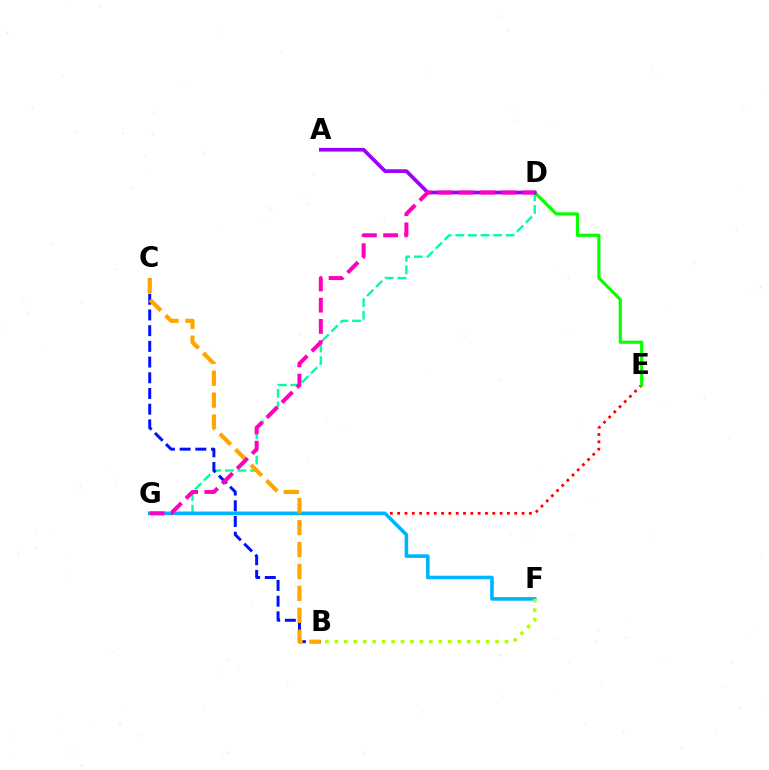{('E', 'G'): [{'color': '#ff0000', 'line_style': 'dotted', 'thickness': 1.99}], ('D', 'G'): [{'color': '#00ff9d', 'line_style': 'dashed', 'thickness': 1.71}, {'color': '#ff00bd', 'line_style': 'dashed', 'thickness': 2.88}], ('D', 'E'): [{'color': '#08ff00', 'line_style': 'solid', 'thickness': 2.28}], ('F', 'G'): [{'color': '#00b5ff', 'line_style': 'solid', 'thickness': 2.6}], ('B', 'F'): [{'color': '#b3ff00', 'line_style': 'dotted', 'thickness': 2.57}], ('A', 'D'): [{'color': '#9b00ff', 'line_style': 'solid', 'thickness': 2.66}], ('B', 'C'): [{'color': '#0010ff', 'line_style': 'dashed', 'thickness': 2.13}, {'color': '#ffa500', 'line_style': 'dashed', 'thickness': 2.98}]}